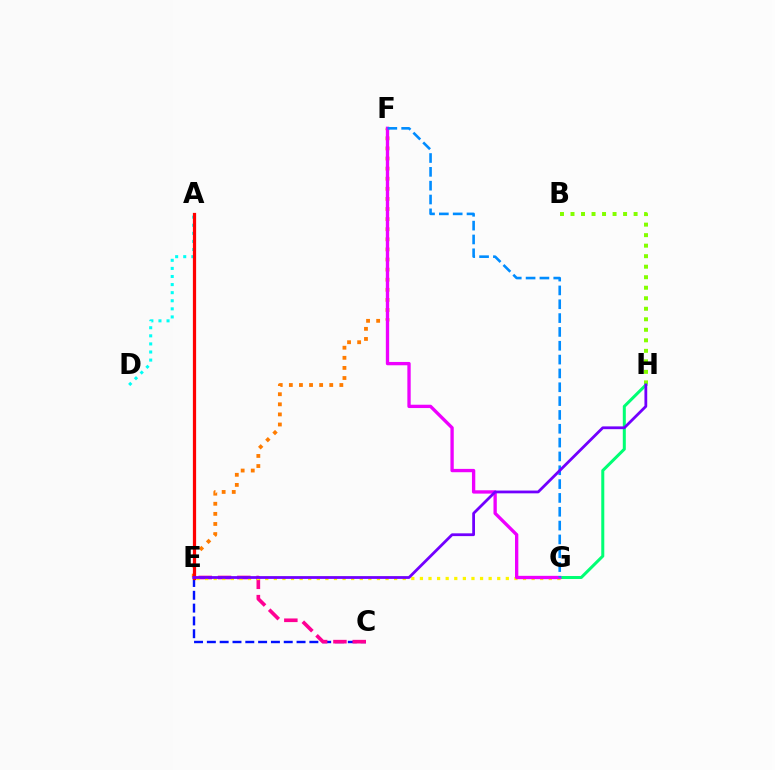{('C', 'E'): [{'color': '#0010ff', 'line_style': 'dashed', 'thickness': 1.74}, {'color': '#ff0094', 'line_style': 'dashed', 'thickness': 2.62}], ('B', 'H'): [{'color': '#84ff00', 'line_style': 'dotted', 'thickness': 2.86}], ('A', 'D'): [{'color': '#00fff6', 'line_style': 'dotted', 'thickness': 2.2}], ('A', 'E'): [{'color': '#08ff00', 'line_style': 'dashed', 'thickness': 1.89}, {'color': '#ff0000', 'line_style': 'solid', 'thickness': 2.33}], ('E', 'G'): [{'color': '#fcf500', 'line_style': 'dotted', 'thickness': 2.33}], ('G', 'H'): [{'color': '#00ff74', 'line_style': 'solid', 'thickness': 2.17}], ('E', 'F'): [{'color': '#ff7c00', 'line_style': 'dotted', 'thickness': 2.74}], ('F', 'G'): [{'color': '#ee00ff', 'line_style': 'solid', 'thickness': 2.4}, {'color': '#008cff', 'line_style': 'dashed', 'thickness': 1.88}], ('E', 'H'): [{'color': '#7200ff', 'line_style': 'solid', 'thickness': 2.0}]}